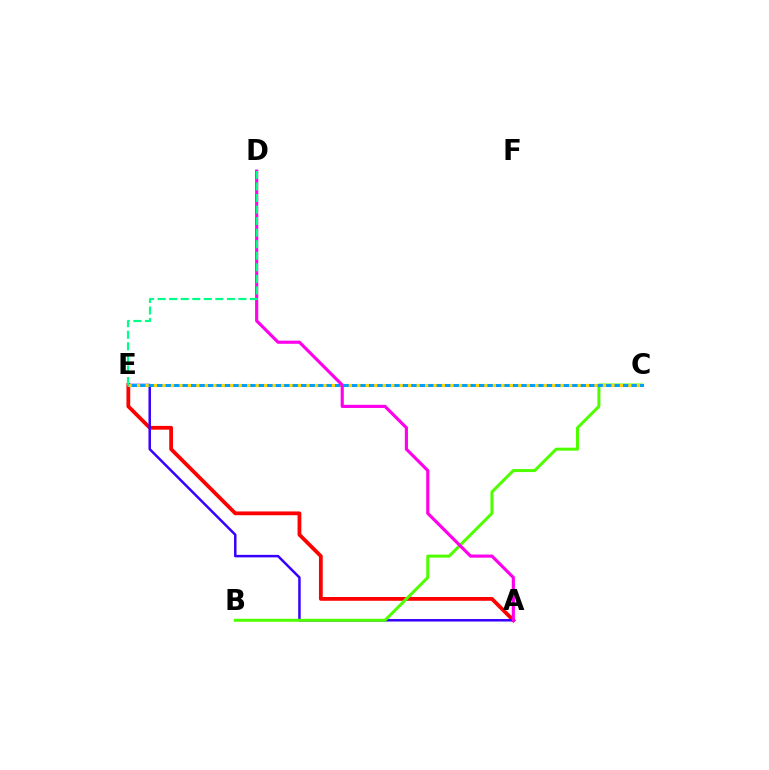{('A', 'E'): [{'color': '#ff0000', 'line_style': 'solid', 'thickness': 2.72}, {'color': '#3700ff', 'line_style': 'solid', 'thickness': 1.8}], ('B', 'C'): [{'color': '#4fff00', 'line_style': 'solid', 'thickness': 2.17}], ('C', 'E'): [{'color': '#009eff', 'line_style': 'solid', 'thickness': 2.17}, {'color': '#ffd500', 'line_style': 'dotted', 'thickness': 2.3}], ('A', 'D'): [{'color': '#ff00ed', 'line_style': 'solid', 'thickness': 2.27}], ('D', 'E'): [{'color': '#00ff86', 'line_style': 'dashed', 'thickness': 1.57}]}